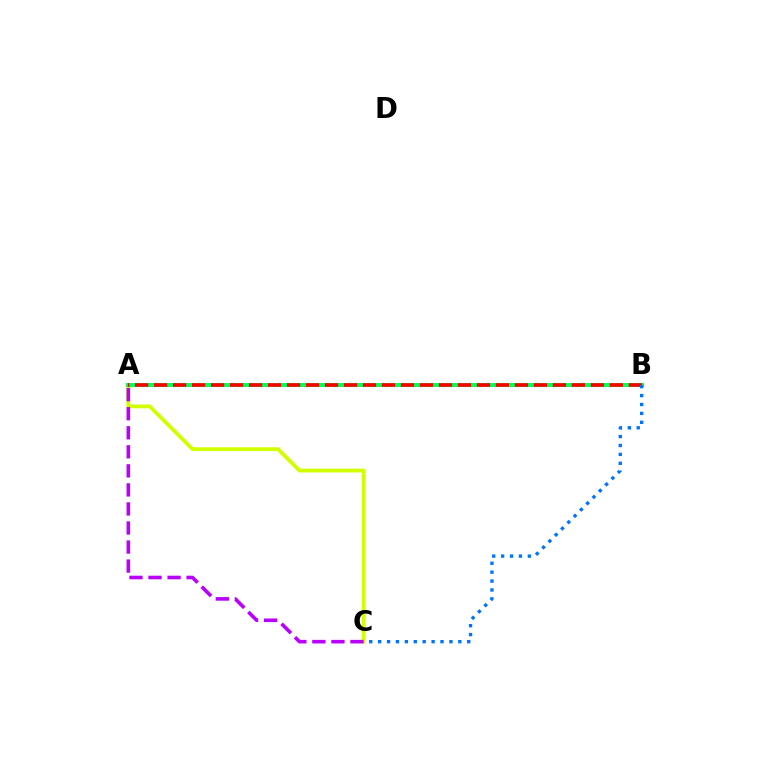{('A', 'C'): [{'color': '#d1ff00', 'line_style': 'solid', 'thickness': 2.75}, {'color': '#b900ff', 'line_style': 'dashed', 'thickness': 2.59}], ('A', 'B'): [{'color': '#00ff5c', 'line_style': 'solid', 'thickness': 2.92}, {'color': '#ff0000', 'line_style': 'dashed', 'thickness': 2.58}], ('B', 'C'): [{'color': '#0074ff', 'line_style': 'dotted', 'thickness': 2.42}]}